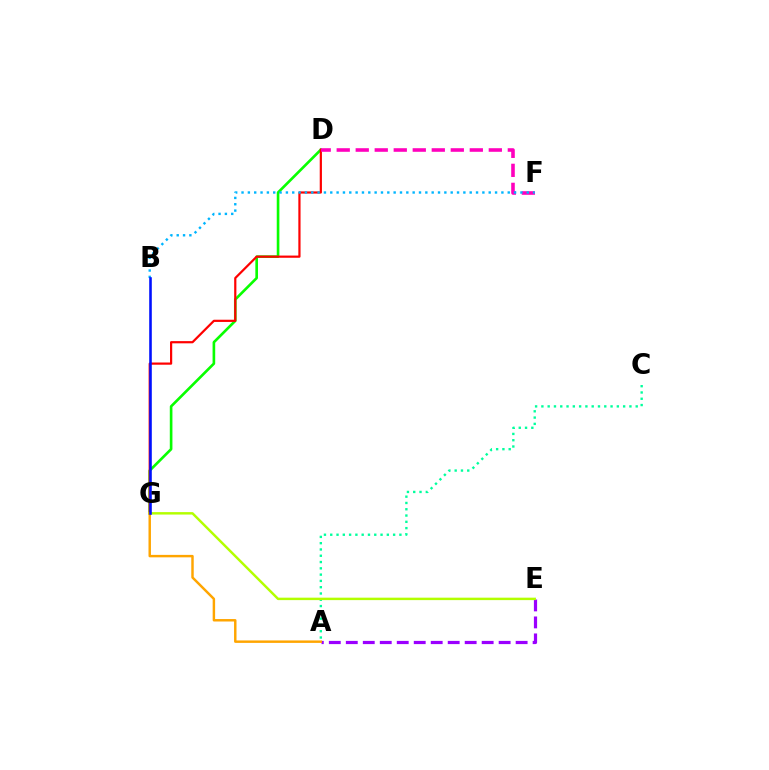{('A', 'C'): [{'color': '#00ff9d', 'line_style': 'dotted', 'thickness': 1.71}], ('D', 'G'): [{'color': '#08ff00', 'line_style': 'solid', 'thickness': 1.9}, {'color': '#ff0000', 'line_style': 'solid', 'thickness': 1.59}], ('D', 'F'): [{'color': '#ff00bd', 'line_style': 'dashed', 'thickness': 2.58}], ('A', 'E'): [{'color': '#9b00ff', 'line_style': 'dashed', 'thickness': 2.31}], ('E', 'G'): [{'color': '#b3ff00', 'line_style': 'solid', 'thickness': 1.76}], ('A', 'G'): [{'color': '#ffa500', 'line_style': 'solid', 'thickness': 1.77}], ('B', 'F'): [{'color': '#00b5ff', 'line_style': 'dotted', 'thickness': 1.72}], ('B', 'G'): [{'color': '#0010ff', 'line_style': 'solid', 'thickness': 1.86}]}